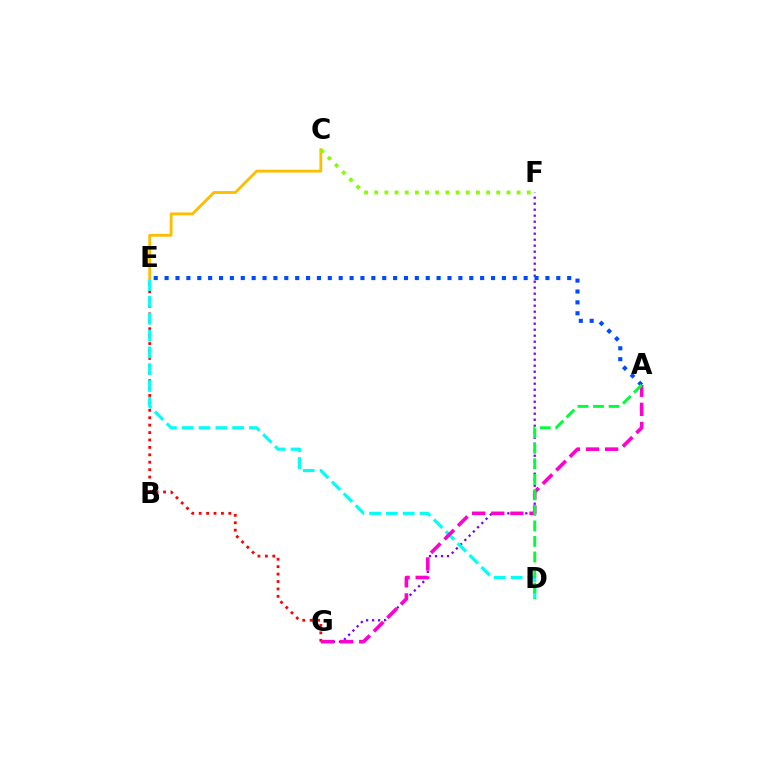{('E', 'G'): [{'color': '#ff0000', 'line_style': 'dotted', 'thickness': 2.02}], ('C', 'E'): [{'color': '#ffbd00', 'line_style': 'solid', 'thickness': 2.04}], ('F', 'G'): [{'color': '#7200ff', 'line_style': 'dotted', 'thickness': 1.63}], ('D', 'E'): [{'color': '#00fff6', 'line_style': 'dashed', 'thickness': 2.28}], ('C', 'F'): [{'color': '#84ff00', 'line_style': 'dotted', 'thickness': 2.76}], ('A', 'E'): [{'color': '#004bff', 'line_style': 'dotted', 'thickness': 2.96}], ('A', 'G'): [{'color': '#ff00cf', 'line_style': 'dashed', 'thickness': 2.6}], ('A', 'D'): [{'color': '#00ff39', 'line_style': 'dashed', 'thickness': 2.11}]}